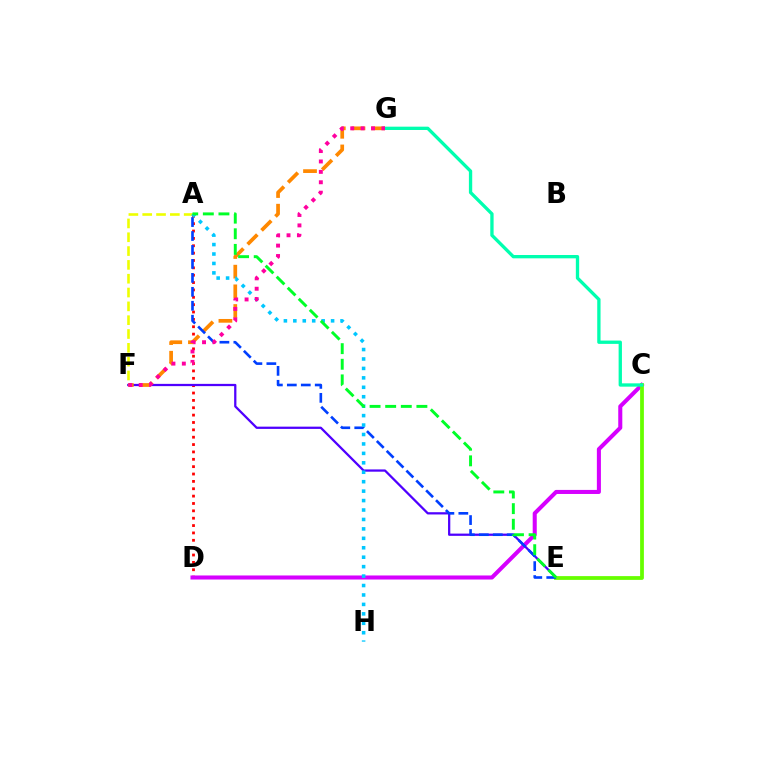{('A', 'D'): [{'color': '#ff0000', 'line_style': 'dotted', 'thickness': 2.0}], ('C', 'D'): [{'color': '#d600ff', 'line_style': 'solid', 'thickness': 2.92}], ('A', 'F'): [{'color': '#eeff00', 'line_style': 'dashed', 'thickness': 1.88}], ('E', 'F'): [{'color': '#4f00ff', 'line_style': 'solid', 'thickness': 1.63}], ('F', 'G'): [{'color': '#ff8800', 'line_style': 'dashed', 'thickness': 2.67}, {'color': '#ff00a0', 'line_style': 'dotted', 'thickness': 2.83}], ('C', 'E'): [{'color': '#66ff00', 'line_style': 'solid', 'thickness': 2.72}], ('A', 'E'): [{'color': '#003fff', 'line_style': 'dashed', 'thickness': 1.9}, {'color': '#00ff27', 'line_style': 'dashed', 'thickness': 2.12}], ('A', 'H'): [{'color': '#00c7ff', 'line_style': 'dotted', 'thickness': 2.56}], ('C', 'G'): [{'color': '#00ffaf', 'line_style': 'solid', 'thickness': 2.39}]}